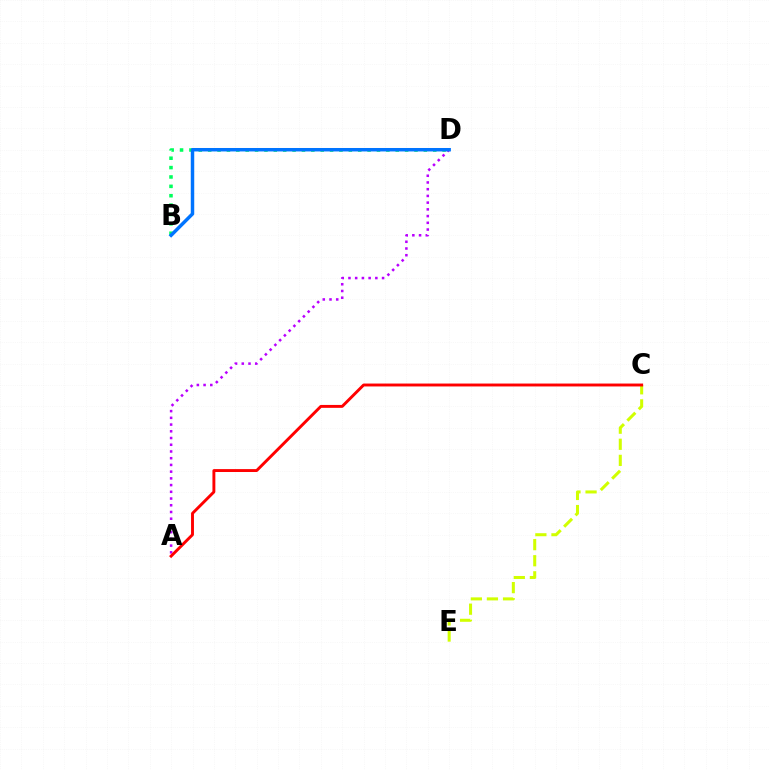{('B', 'D'): [{'color': '#00ff5c', 'line_style': 'dotted', 'thickness': 2.55}, {'color': '#0074ff', 'line_style': 'solid', 'thickness': 2.49}], ('C', 'E'): [{'color': '#d1ff00', 'line_style': 'dashed', 'thickness': 2.19}], ('A', 'D'): [{'color': '#b900ff', 'line_style': 'dotted', 'thickness': 1.83}], ('A', 'C'): [{'color': '#ff0000', 'line_style': 'solid', 'thickness': 2.09}]}